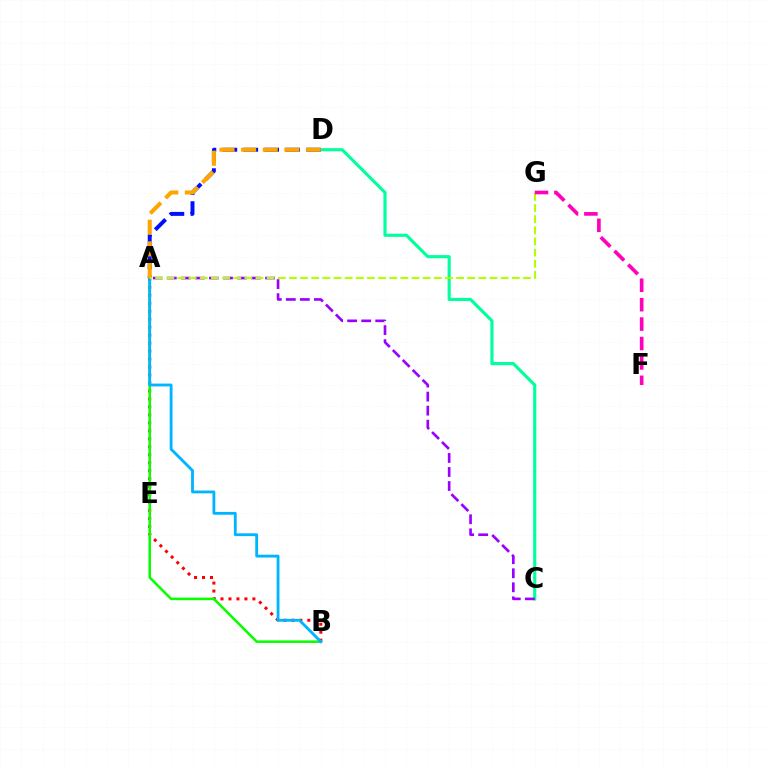{('A', 'B'): [{'color': '#ff0000', 'line_style': 'dotted', 'thickness': 2.17}, {'color': '#08ff00', 'line_style': 'solid', 'thickness': 1.84}, {'color': '#00b5ff', 'line_style': 'solid', 'thickness': 2.04}], ('C', 'D'): [{'color': '#00ff9d', 'line_style': 'solid', 'thickness': 2.26}], ('A', 'D'): [{'color': '#0010ff', 'line_style': 'dashed', 'thickness': 2.84}, {'color': '#ffa500', 'line_style': 'dashed', 'thickness': 2.94}], ('A', 'C'): [{'color': '#9b00ff', 'line_style': 'dashed', 'thickness': 1.91}], ('A', 'G'): [{'color': '#b3ff00', 'line_style': 'dashed', 'thickness': 1.51}], ('F', 'G'): [{'color': '#ff00bd', 'line_style': 'dashed', 'thickness': 2.64}]}